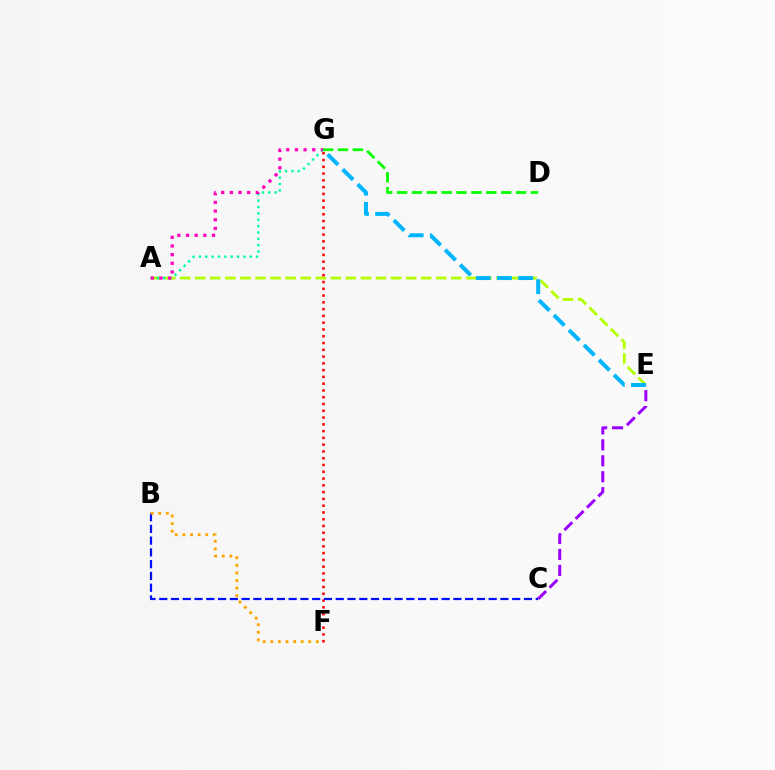{('A', 'E'): [{'color': '#b3ff00', 'line_style': 'dashed', 'thickness': 2.05}], ('A', 'G'): [{'color': '#00ff9d', 'line_style': 'dotted', 'thickness': 1.73}, {'color': '#ff00bd', 'line_style': 'dotted', 'thickness': 2.35}], ('C', 'E'): [{'color': '#9b00ff', 'line_style': 'dashed', 'thickness': 2.17}], ('D', 'G'): [{'color': '#08ff00', 'line_style': 'dashed', 'thickness': 2.02}], ('F', 'G'): [{'color': '#ff0000', 'line_style': 'dotted', 'thickness': 1.84}], ('E', 'G'): [{'color': '#00b5ff', 'line_style': 'dashed', 'thickness': 2.88}], ('B', 'C'): [{'color': '#0010ff', 'line_style': 'dashed', 'thickness': 1.6}], ('B', 'F'): [{'color': '#ffa500', 'line_style': 'dotted', 'thickness': 2.06}]}